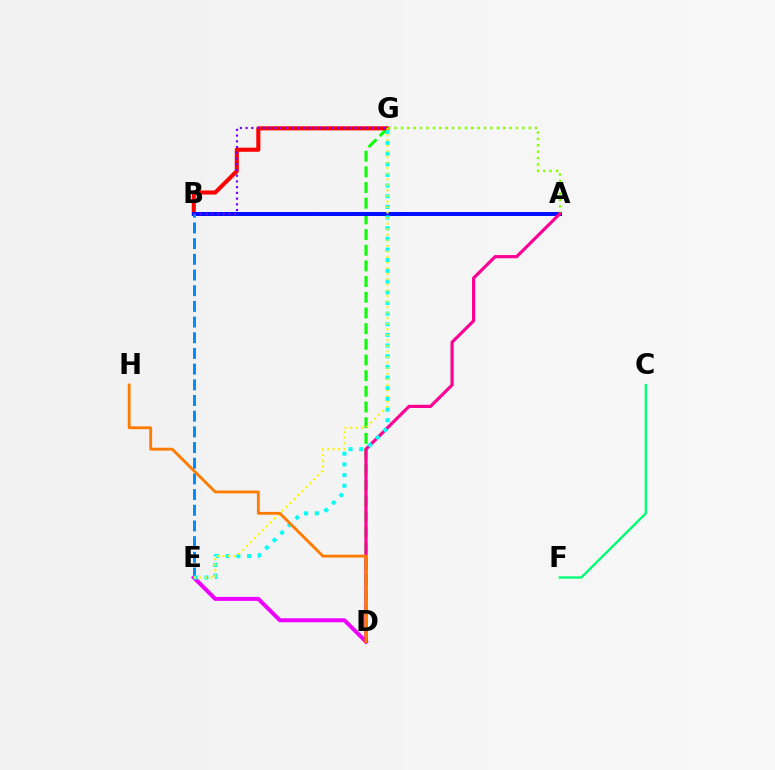{('D', 'G'): [{'color': '#08ff00', 'line_style': 'dashed', 'thickness': 2.13}], ('B', 'G'): [{'color': '#ff0000', 'line_style': 'solid', 'thickness': 2.94}, {'color': '#7200ff', 'line_style': 'dotted', 'thickness': 1.56}], ('D', 'E'): [{'color': '#ee00ff', 'line_style': 'solid', 'thickness': 2.86}], ('A', 'B'): [{'color': '#0010ff', 'line_style': 'solid', 'thickness': 2.88}], ('C', 'F'): [{'color': '#00ff74', 'line_style': 'solid', 'thickness': 1.69}], ('B', 'E'): [{'color': '#008cff', 'line_style': 'dashed', 'thickness': 2.13}], ('A', 'G'): [{'color': '#84ff00', 'line_style': 'dotted', 'thickness': 1.74}], ('A', 'D'): [{'color': '#ff0094', 'line_style': 'solid', 'thickness': 2.29}], ('E', 'G'): [{'color': '#00fff6', 'line_style': 'dotted', 'thickness': 2.9}, {'color': '#fcf500', 'line_style': 'dotted', 'thickness': 1.51}], ('D', 'H'): [{'color': '#ff7c00', 'line_style': 'solid', 'thickness': 2.05}]}